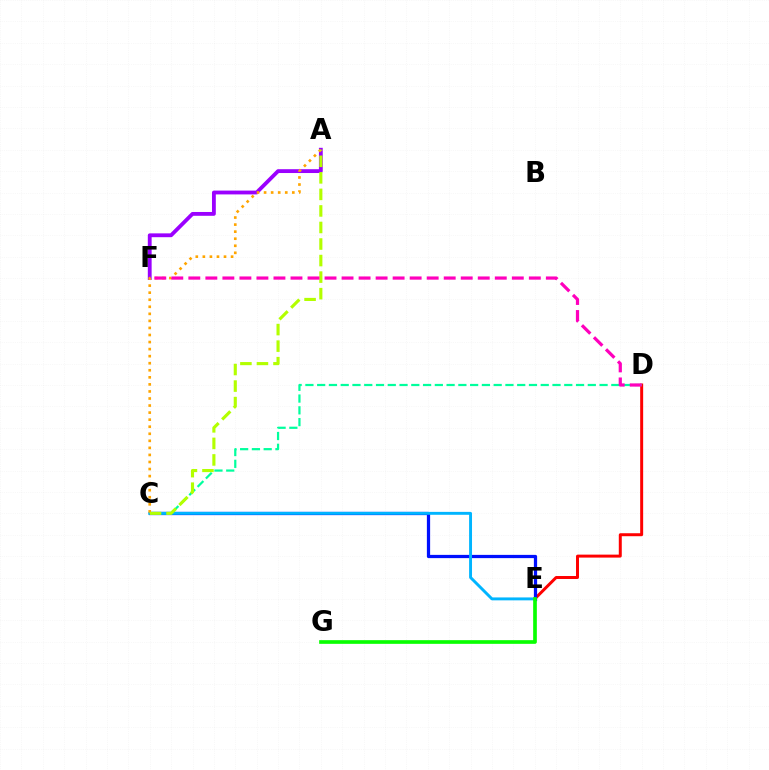{('A', 'F'): [{'color': '#9b00ff', 'line_style': 'solid', 'thickness': 2.75}], ('D', 'E'): [{'color': '#ff0000', 'line_style': 'solid', 'thickness': 2.14}], ('C', 'E'): [{'color': '#0010ff', 'line_style': 'solid', 'thickness': 2.34}, {'color': '#00b5ff', 'line_style': 'solid', 'thickness': 2.1}], ('C', 'D'): [{'color': '#00ff9d', 'line_style': 'dashed', 'thickness': 1.6}], ('A', 'C'): [{'color': '#ffa500', 'line_style': 'dotted', 'thickness': 1.92}, {'color': '#b3ff00', 'line_style': 'dashed', 'thickness': 2.25}], ('D', 'F'): [{'color': '#ff00bd', 'line_style': 'dashed', 'thickness': 2.31}], ('E', 'G'): [{'color': '#08ff00', 'line_style': 'solid', 'thickness': 2.65}]}